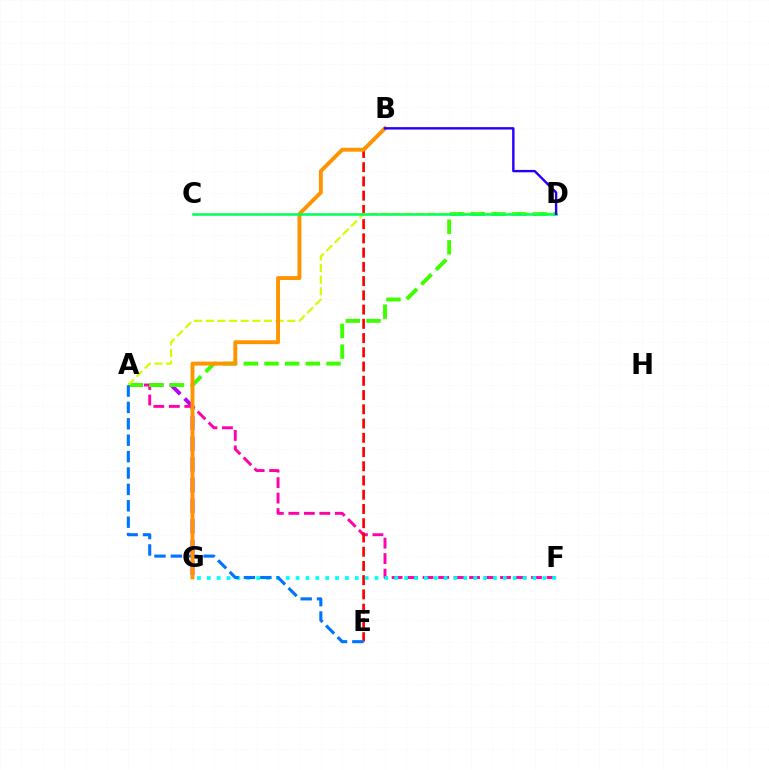{('A', 'G'): [{'color': '#b900ff', 'line_style': 'dashed', 'thickness': 2.81}], ('A', 'F'): [{'color': '#ff00ac', 'line_style': 'dashed', 'thickness': 2.1}], ('A', 'D'): [{'color': '#3dff00', 'line_style': 'dashed', 'thickness': 2.81}, {'color': '#d1ff00', 'line_style': 'dashed', 'thickness': 1.58}], ('B', 'E'): [{'color': '#ff0000', 'line_style': 'dashed', 'thickness': 1.93}], ('F', 'G'): [{'color': '#00fff6', 'line_style': 'dotted', 'thickness': 2.68}], ('A', 'E'): [{'color': '#0074ff', 'line_style': 'dashed', 'thickness': 2.23}], ('B', 'G'): [{'color': '#ff9400', 'line_style': 'solid', 'thickness': 2.81}], ('C', 'D'): [{'color': '#00ff5c', 'line_style': 'solid', 'thickness': 1.83}], ('B', 'D'): [{'color': '#2500ff', 'line_style': 'solid', 'thickness': 1.73}]}